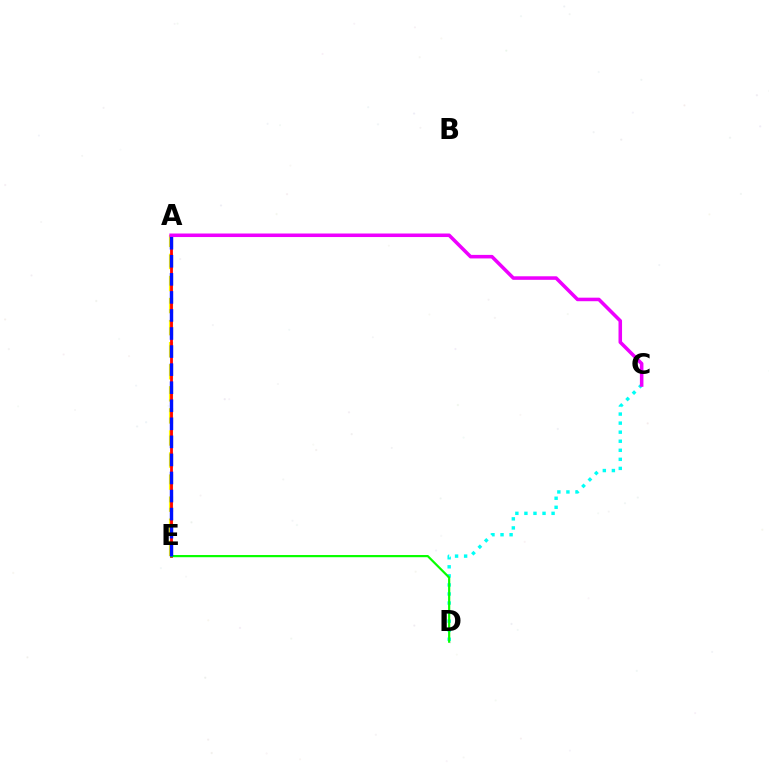{('A', 'E'): [{'color': '#fcf500', 'line_style': 'dashed', 'thickness': 3.0}, {'color': '#ff0000', 'line_style': 'solid', 'thickness': 2.01}, {'color': '#0010ff', 'line_style': 'dashed', 'thickness': 2.45}], ('C', 'D'): [{'color': '#00fff6', 'line_style': 'dotted', 'thickness': 2.46}], ('D', 'E'): [{'color': '#08ff00', 'line_style': 'solid', 'thickness': 1.58}], ('A', 'C'): [{'color': '#ee00ff', 'line_style': 'solid', 'thickness': 2.55}]}